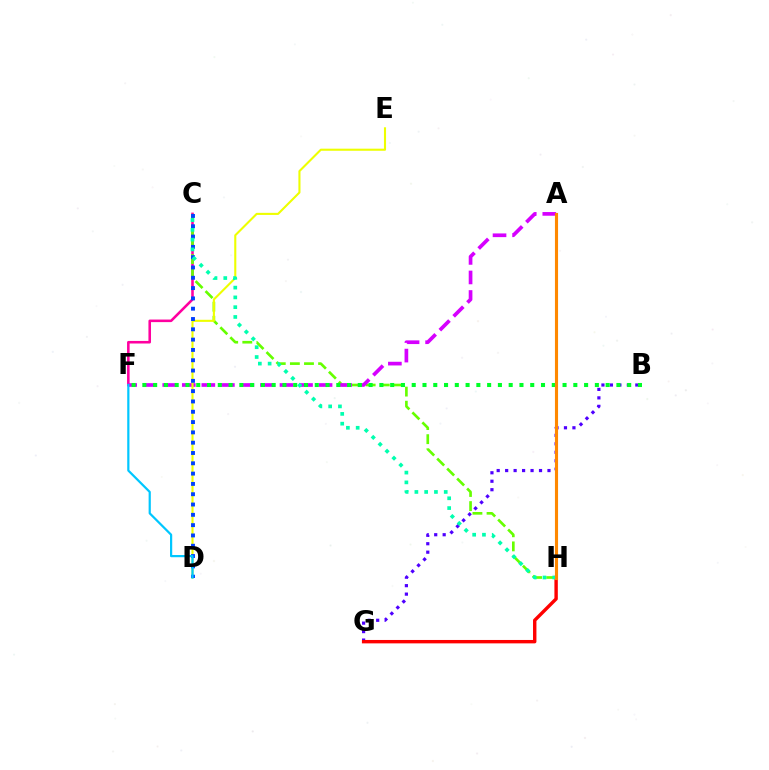{('C', 'F'): [{'color': '#ff00a0', 'line_style': 'solid', 'thickness': 1.85}], ('C', 'H'): [{'color': '#66ff00', 'line_style': 'dashed', 'thickness': 1.92}, {'color': '#00ffaf', 'line_style': 'dotted', 'thickness': 2.66}], ('B', 'G'): [{'color': '#4f00ff', 'line_style': 'dotted', 'thickness': 2.3}], ('A', 'F'): [{'color': '#d600ff', 'line_style': 'dashed', 'thickness': 2.65}], ('D', 'E'): [{'color': '#eeff00', 'line_style': 'solid', 'thickness': 1.51}], ('G', 'H'): [{'color': '#ff0000', 'line_style': 'solid', 'thickness': 2.45}], ('B', 'F'): [{'color': '#00ff27', 'line_style': 'dotted', 'thickness': 2.93}], ('C', 'D'): [{'color': '#003fff', 'line_style': 'dotted', 'thickness': 2.8}], ('D', 'F'): [{'color': '#00c7ff', 'line_style': 'solid', 'thickness': 1.59}], ('A', 'H'): [{'color': '#ff8800', 'line_style': 'solid', 'thickness': 2.24}]}